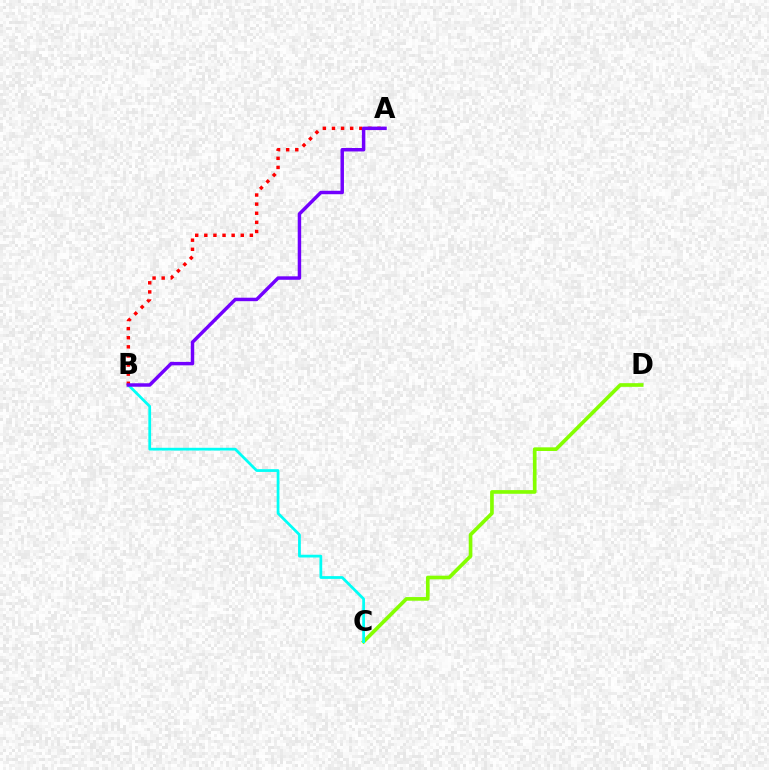{('C', 'D'): [{'color': '#84ff00', 'line_style': 'solid', 'thickness': 2.64}], ('B', 'C'): [{'color': '#00fff6', 'line_style': 'solid', 'thickness': 1.98}], ('A', 'B'): [{'color': '#ff0000', 'line_style': 'dotted', 'thickness': 2.48}, {'color': '#7200ff', 'line_style': 'solid', 'thickness': 2.49}]}